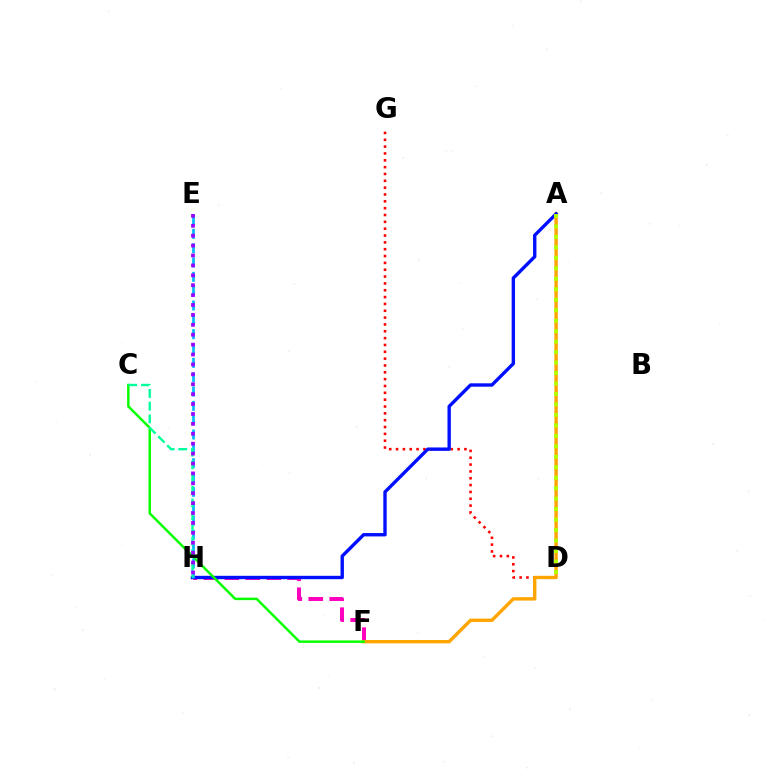{('F', 'H'): [{'color': '#ff00bd', 'line_style': 'dashed', 'thickness': 2.85}], ('D', 'G'): [{'color': '#ff0000', 'line_style': 'dotted', 'thickness': 1.86}], ('A', 'F'): [{'color': '#ffa500', 'line_style': 'solid', 'thickness': 2.43}], ('A', 'H'): [{'color': '#0010ff', 'line_style': 'solid', 'thickness': 2.43}], ('C', 'F'): [{'color': '#08ff00', 'line_style': 'solid', 'thickness': 1.78}], ('A', 'D'): [{'color': '#b3ff00', 'line_style': 'dotted', 'thickness': 2.84}], ('E', 'H'): [{'color': '#00b5ff', 'line_style': 'dashed', 'thickness': 1.95}, {'color': '#9b00ff', 'line_style': 'dotted', 'thickness': 2.69}], ('C', 'H'): [{'color': '#00ff9d', 'line_style': 'dashed', 'thickness': 1.73}]}